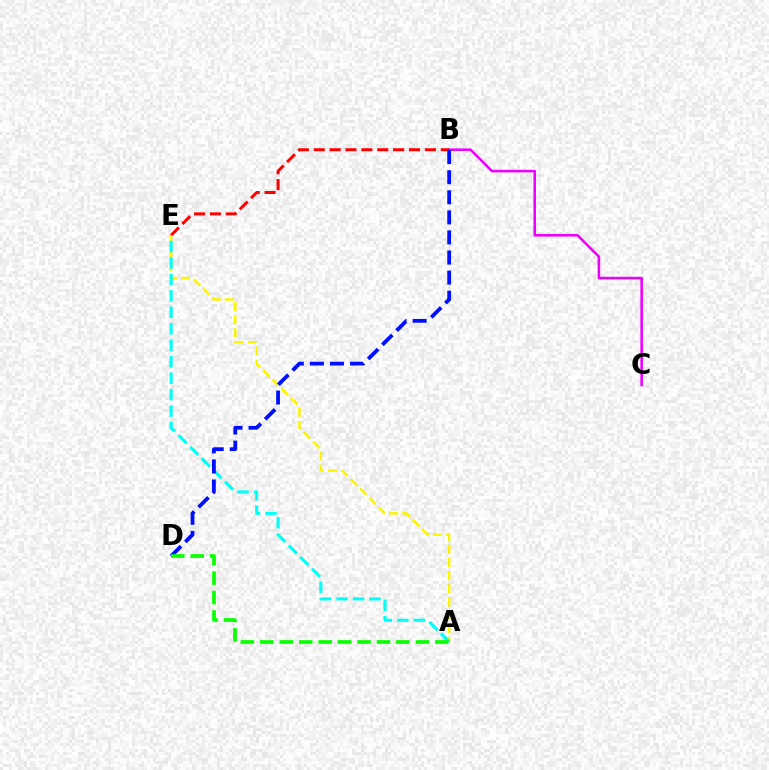{('B', 'C'): [{'color': '#ee00ff', 'line_style': 'solid', 'thickness': 1.84}], ('B', 'E'): [{'color': '#ff0000', 'line_style': 'dashed', 'thickness': 2.16}], ('A', 'E'): [{'color': '#fcf500', 'line_style': 'dashed', 'thickness': 1.79}, {'color': '#00fff6', 'line_style': 'dashed', 'thickness': 2.23}], ('B', 'D'): [{'color': '#0010ff', 'line_style': 'dashed', 'thickness': 2.73}], ('A', 'D'): [{'color': '#08ff00', 'line_style': 'dashed', 'thickness': 2.64}]}